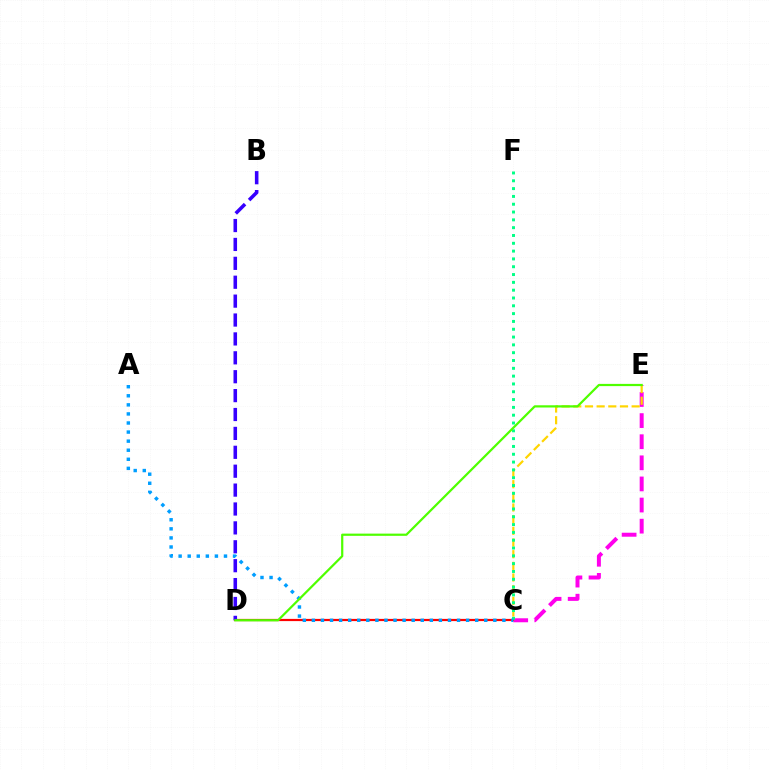{('C', 'E'): [{'color': '#ff00ed', 'line_style': 'dashed', 'thickness': 2.87}, {'color': '#ffd500', 'line_style': 'dashed', 'thickness': 1.59}], ('C', 'D'): [{'color': '#ff0000', 'line_style': 'solid', 'thickness': 1.59}], ('B', 'D'): [{'color': '#3700ff', 'line_style': 'dashed', 'thickness': 2.57}], ('C', 'F'): [{'color': '#00ff86', 'line_style': 'dotted', 'thickness': 2.12}], ('A', 'C'): [{'color': '#009eff', 'line_style': 'dotted', 'thickness': 2.46}], ('D', 'E'): [{'color': '#4fff00', 'line_style': 'solid', 'thickness': 1.6}]}